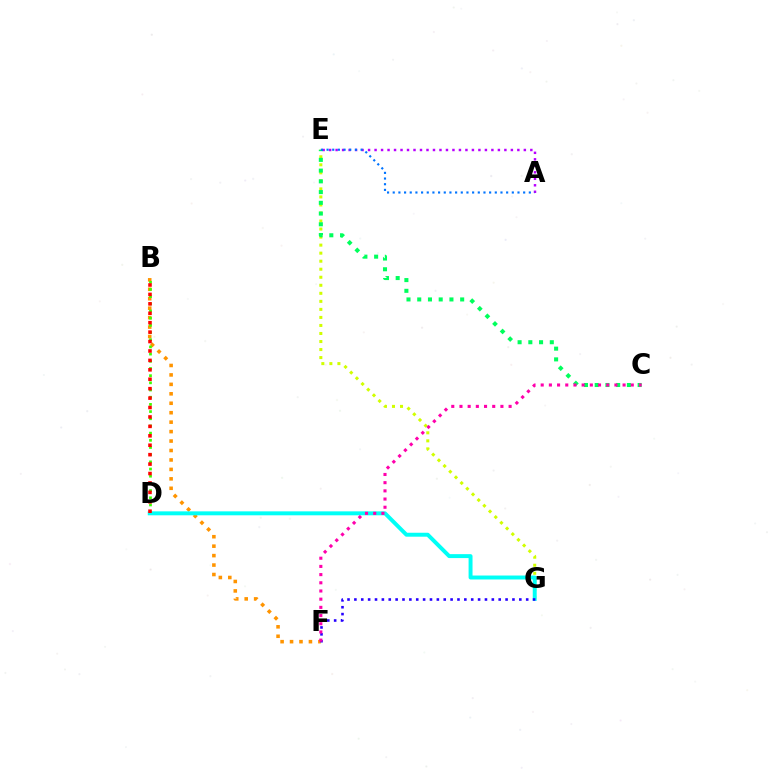{('A', 'E'): [{'color': '#b900ff', 'line_style': 'dotted', 'thickness': 1.76}, {'color': '#0074ff', 'line_style': 'dotted', 'thickness': 1.54}], ('E', 'G'): [{'color': '#d1ff00', 'line_style': 'dotted', 'thickness': 2.18}], ('B', 'F'): [{'color': '#ff9400', 'line_style': 'dotted', 'thickness': 2.57}], ('B', 'D'): [{'color': '#3dff00', 'line_style': 'dotted', 'thickness': 1.95}, {'color': '#ff0000', 'line_style': 'dotted', 'thickness': 2.56}], ('D', 'G'): [{'color': '#00fff6', 'line_style': 'solid', 'thickness': 2.84}], ('F', 'G'): [{'color': '#2500ff', 'line_style': 'dotted', 'thickness': 1.87}], ('C', 'E'): [{'color': '#00ff5c', 'line_style': 'dotted', 'thickness': 2.92}], ('C', 'F'): [{'color': '#ff00ac', 'line_style': 'dotted', 'thickness': 2.23}]}